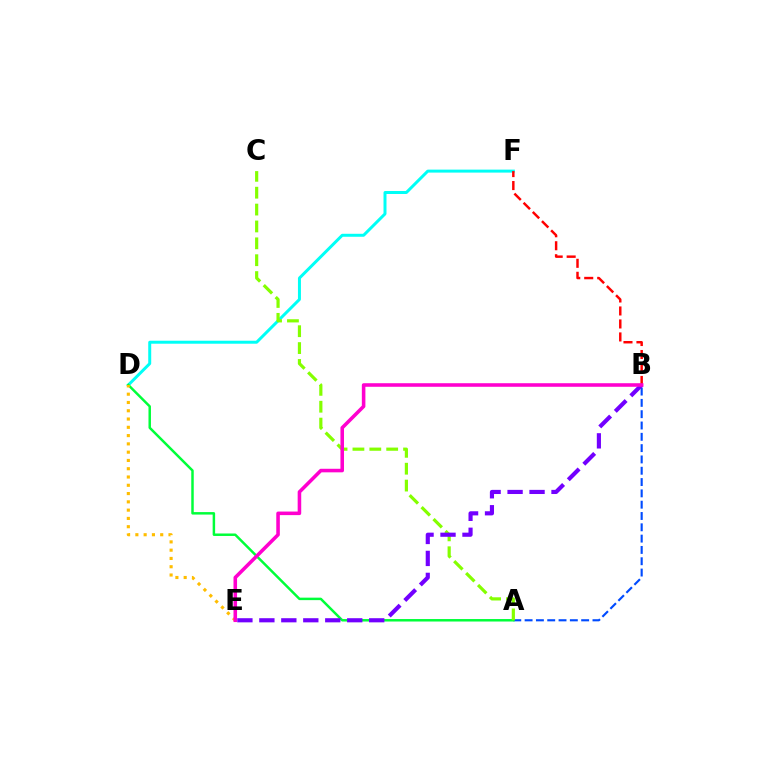{('A', 'B'): [{'color': '#004bff', 'line_style': 'dashed', 'thickness': 1.54}], ('D', 'F'): [{'color': '#00fff6', 'line_style': 'solid', 'thickness': 2.15}], ('A', 'D'): [{'color': '#00ff39', 'line_style': 'solid', 'thickness': 1.78}], ('A', 'C'): [{'color': '#84ff00', 'line_style': 'dashed', 'thickness': 2.29}], ('D', 'E'): [{'color': '#ffbd00', 'line_style': 'dotted', 'thickness': 2.25}], ('B', 'E'): [{'color': '#7200ff', 'line_style': 'dashed', 'thickness': 2.98}, {'color': '#ff00cf', 'line_style': 'solid', 'thickness': 2.56}], ('B', 'F'): [{'color': '#ff0000', 'line_style': 'dashed', 'thickness': 1.76}]}